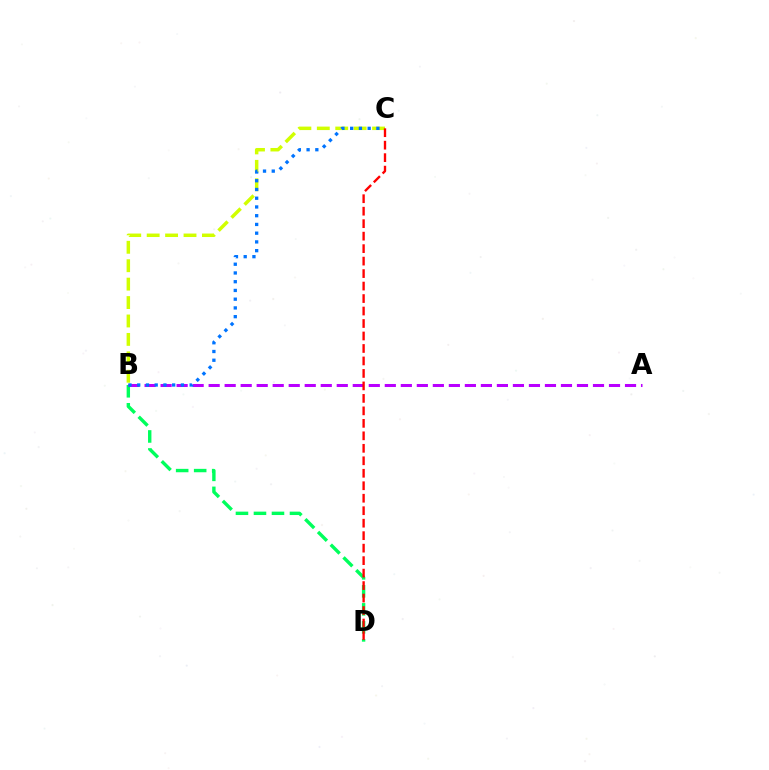{('B', 'D'): [{'color': '#00ff5c', 'line_style': 'dashed', 'thickness': 2.45}], ('A', 'B'): [{'color': '#b900ff', 'line_style': 'dashed', 'thickness': 2.18}], ('B', 'C'): [{'color': '#d1ff00', 'line_style': 'dashed', 'thickness': 2.5}, {'color': '#0074ff', 'line_style': 'dotted', 'thickness': 2.37}], ('C', 'D'): [{'color': '#ff0000', 'line_style': 'dashed', 'thickness': 1.7}]}